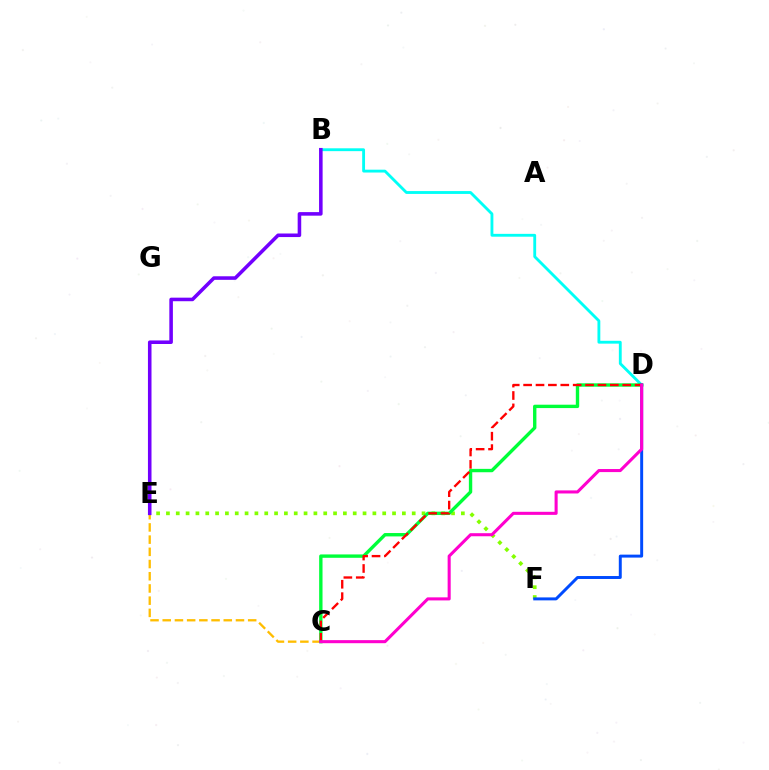{('E', 'F'): [{'color': '#84ff00', 'line_style': 'dotted', 'thickness': 2.67}], ('B', 'D'): [{'color': '#00fff6', 'line_style': 'solid', 'thickness': 2.05}], ('C', 'E'): [{'color': '#ffbd00', 'line_style': 'dashed', 'thickness': 1.66}], ('B', 'E'): [{'color': '#7200ff', 'line_style': 'solid', 'thickness': 2.56}], ('C', 'D'): [{'color': '#00ff39', 'line_style': 'solid', 'thickness': 2.43}, {'color': '#ff0000', 'line_style': 'dashed', 'thickness': 1.68}, {'color': '#ff00cf', 'line_style': 'solid', 'thickness': 2.21}], ('D', 'F'): [{'color': '#004bff', 'line_style': 'solid', 'thickness': 2.13}]}